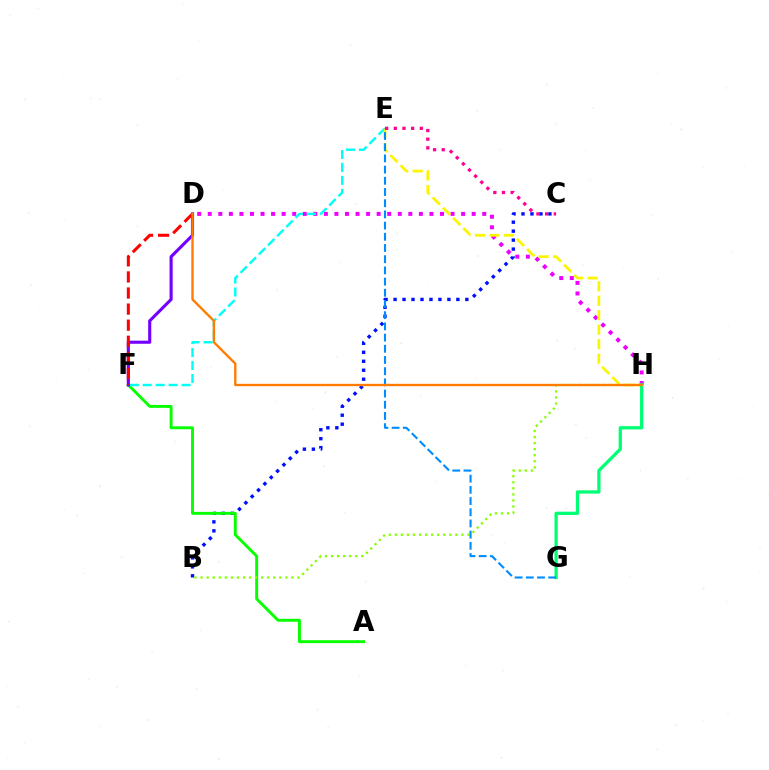{('B', 'C'): [{'color': '#0010ff', 'line_style': 'dotted', 'thickness': 2.44}], ('D', 'H'): [{'color': '#ee00ff', 'line_style': 'dotted', 'thickness': 2.87}, {'color': '#ff7c00', 'line_style': 'solid', 'thickness': 1.69}], ('A', 'F'): [{'color': '#08ff00', 'line_style': 'solid', 'thickness': 2.11}], ('E', 'F'): [{'color': '#00fff6', 'line_style': 'dashed', 'thickness': 1.76}], ('B', 'H'): [{'color': '#84ff00', 'line_style': 'dotted', 'thickness': 1.65}], ('E', 'H'): [{'color': '#fcf500', 'line_style': 'dashed', 'thickness': 1.97}], ('G', 'H'): [{'color': '#00ff74', 'line_style': 'solid', 'thickness': 2.35}], ('D', 'F'): [{'color': '#7200ff', 'line_style': 'solid', 'thickness': 2.24}, {'color': '#ff0000', 'line_style': 'dashed', 'thickness': 2.19}], ('C', 'E'): [{'color': '#ff0094', 'line_style': 'dotted', 'thickness': 2.35}], ('E', 'G'): [{'color': '#008cff', 'line_style': 'dashed', 'thickness': 1.52}]}